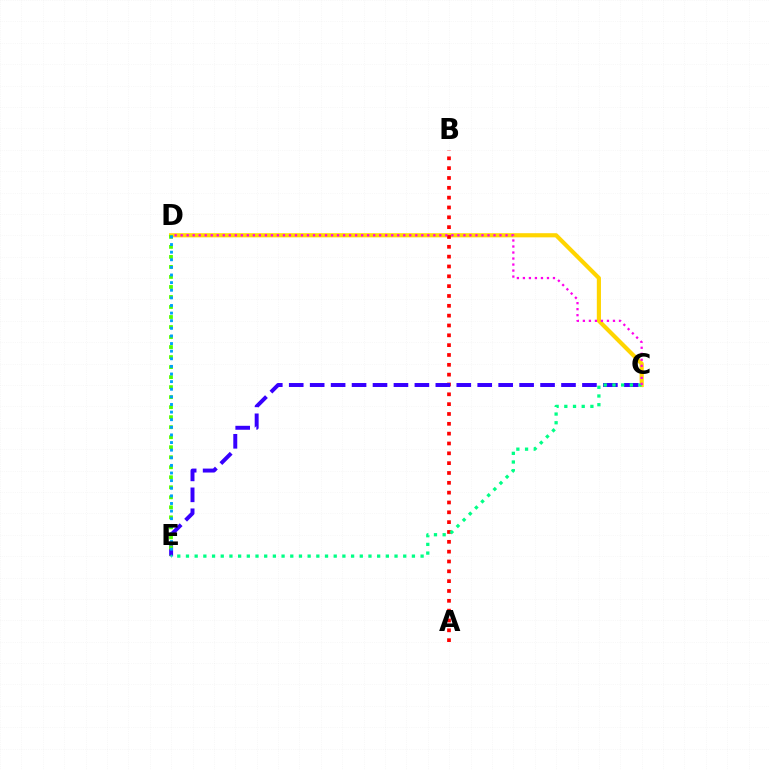{('C', 'D'): [{'color': '#ffd500', 'line_style': 'solid', 'thickness': 2.99}, {'color': '#ff00ed', 'line_style': 'dotted', 'thickness': 1.63}], ('A', 'B'): [{'color': '#ff0000', 'line_style': 'dotted', 'thickness': 2.67}], ('C', 'E'): [{'color': '#3700ff', 'line_style': 'dashed', 'thickness': 2.85}, {'color': '#00ff86', 'line_style': 'dotted', 'thickness': 2.36}], ('D', 'E'): [{'color': '#4fff00', 'line_style': 'dotted', 'thickness': 2.72}, {'color': '#009eff', 'line_style': 'dotted', 'thickness': 2.07}]}